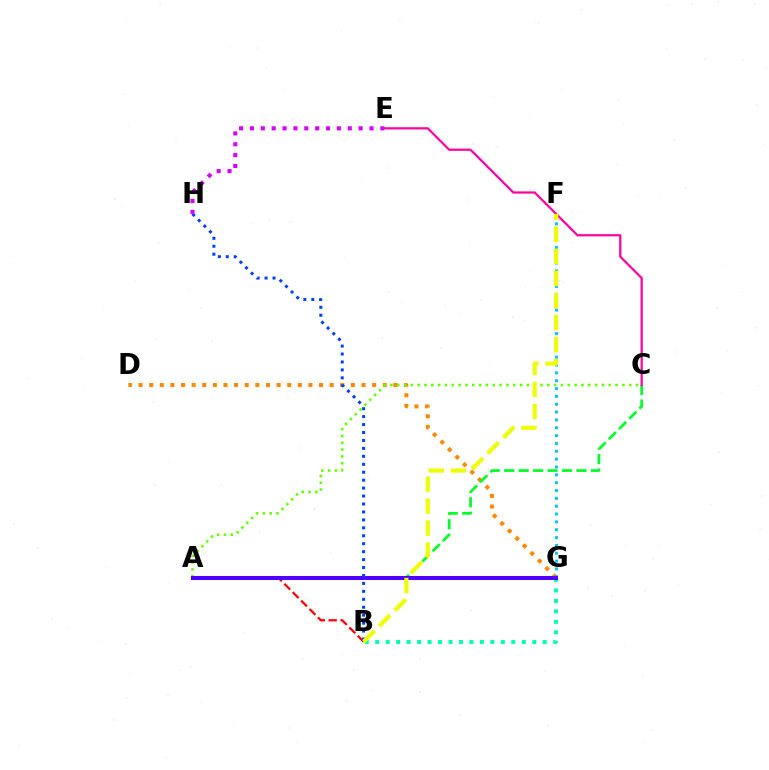{('A', 'B'): [{'color': '#ff0000', 'line_style': 'dashed', 'thickness': 1.61}], ('D', 'G'): [{'color': '#ff8800', 'line_style': 'dotted', 'thickness': 2.88}], ('A', 'C'): [{'color': '#00ff27', 'line_style': 'dashed', 'thickness': 1.96}, {'color': '#66ff00', 'line_style': 'dotted', 'thickness': 1.85}], ('B', 'G'): [{'color': '#00ffaf', 'line_style': 'dotted', 'thickness': 2.84}], ('F', 'G'): [{'color': '#00c7ff', 'line_style': 'dotted', 'thickness': 2.13}], ('A', 'G'): [{'color': '#4f00ff', 'line_style': 'solid', 'thickness': 2.9}], ('C', 'E'): [{'color': '#ff00a0', 'line_style': 'solid', 'thickness': 1.6}], ('B', 'H'): [{'color': '#003fff', 'line_style': 'dotted', 'thickness': 2.16}], ('B', 'F'): [{'color': '#eeff00', 'line_style': 'dashed', 'thickness': 3.0}], ('E', 'H'): [{'color': '#d600ff', 'line_style': 'dotted', 'thickness': 2.95}]}